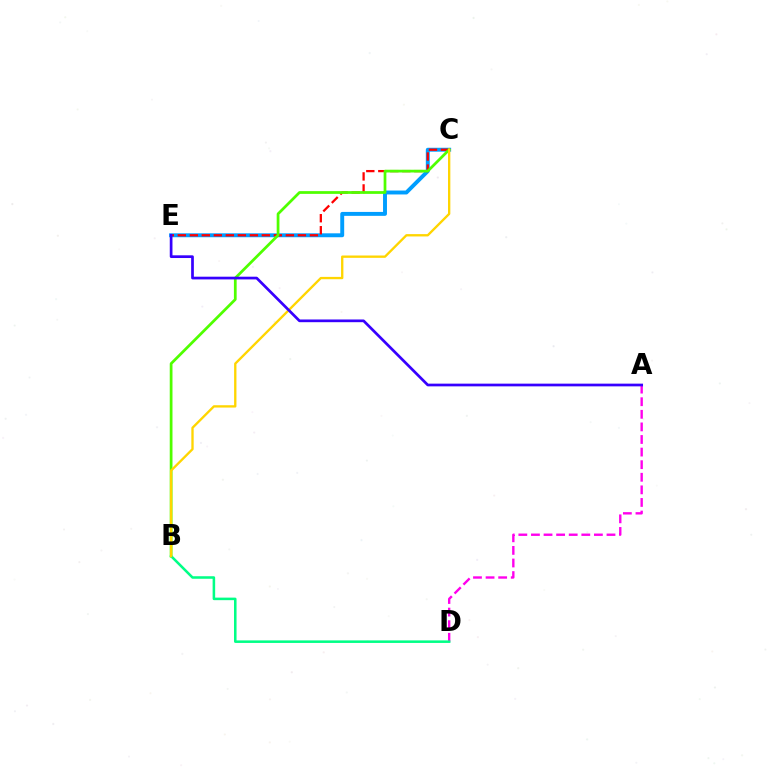{('A', 'D'): [{'color': '#ff00ed', 'line_style': 'dashed', 'thickness': 1.71}], ('C', 'E'): [{'color': '#009eff', 'line_style': 'solid', 'thickness': 2.83}, {'color': '#ff0000', 'line_style': 'dashed', 'thickness': 1.63}], ('B', 'C'): [{'color': '#4fff00', 'line_style': 'solid', 'thickness': 1.98}, {'color': '#ffd500', 'line_style': 'solid', 'thickness': 1.68}], ('B', 'D'): [{'color': '#00ff86', 'line_style': 'solid', 'thickness': 1.83}], ('A', 'E'): [{'color': '#3700ff', 'line_style': 'solid', 'thickness': 1.95}]}